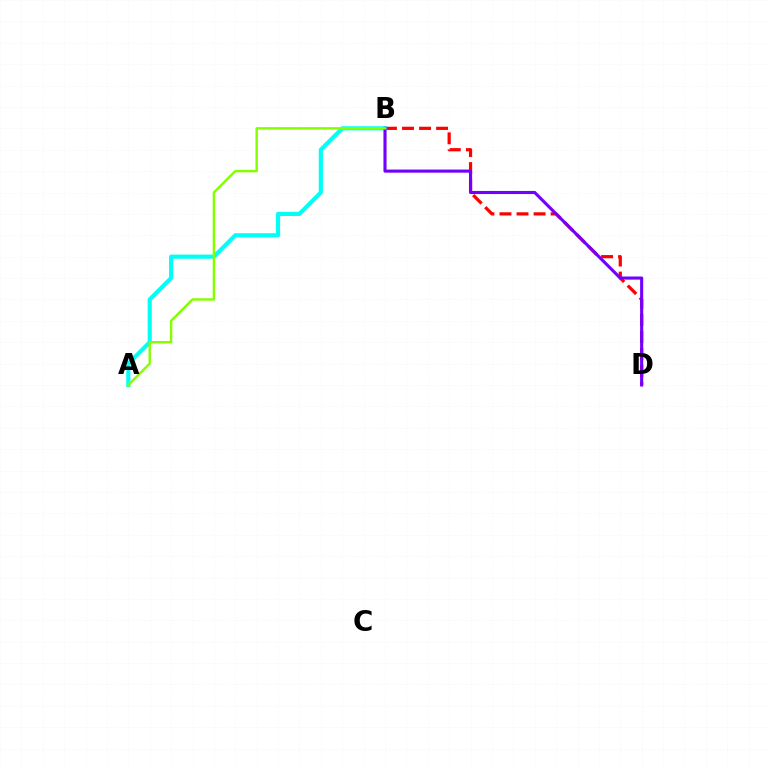{('B', 'D'): [{'color': '#ff0000', 'line_style': 'dashed', 'thickness': 2.32}, {'color': '#7200ff', 'line_style': 'solid', 'thickness': 2.24}], ('A', 'B'): [{'color': '#00fff6', 'line_style': 'solid', 'thickness': 2.99}, {'color': '#84ff00', 'line_style': 'solid', 'thickness': 1.75}]}